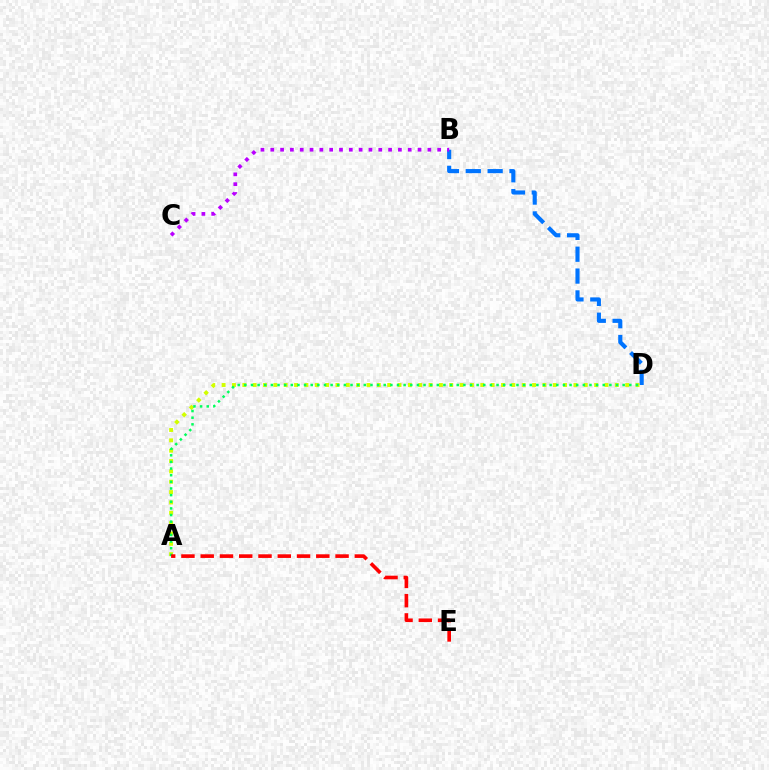{('B', 'D'): [{'color': '#0074ff', 'line_style': 'dashed', 'thickness': 2.97}], ('A', 'D'): [{'color': '#d1ff00', 'line_style': 'dotted', 'thickness': 2.81}, {'color': '#00ff5c', 'line_style': 'dotted', 'thickness': 1.8}], ('B', 'C'): [{'color': '#b900ff', 'line_style': 'dotted', 'thickness': 2.67}], ('A', 'E'): [{'color': '#ff0000', 'line_style': 'dashed', 'thickness': 2.62}]}